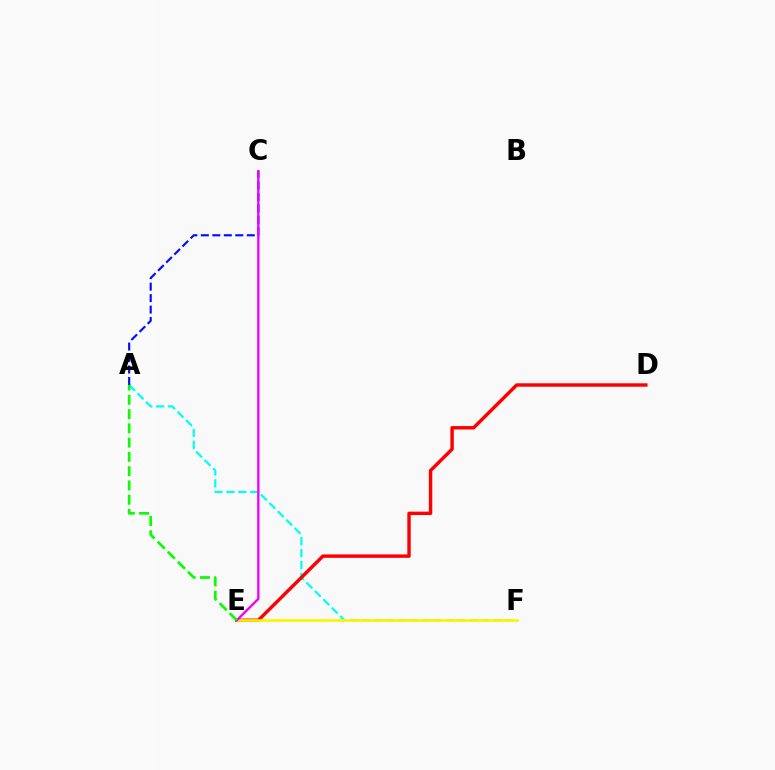{('A', 'F'): [{'color': '#00fff6', 'line_style': 'dashed', 'thickness': 1.61}], ('D', 'E'): [{'color': '#ff0000', 'line_style': 'solid', 'thickness': 2.46}], ('E', 'F'): [{'color': '#fcf500', 'line_style': 'solid', 'thickness': 1.92}], ('A', 'C'): [{'color': '#0010ff', 'line_style': 'dashed', 'thickness': 1.56}], ('C', 'E'): [{'color': '#ee00ff', 'line_style': 'solid', 'thickness': 1.69}], ('A', 'E'): [{'color': '#08ff00', 'line_style': 'dashed', 'thickness': 1.94}]}